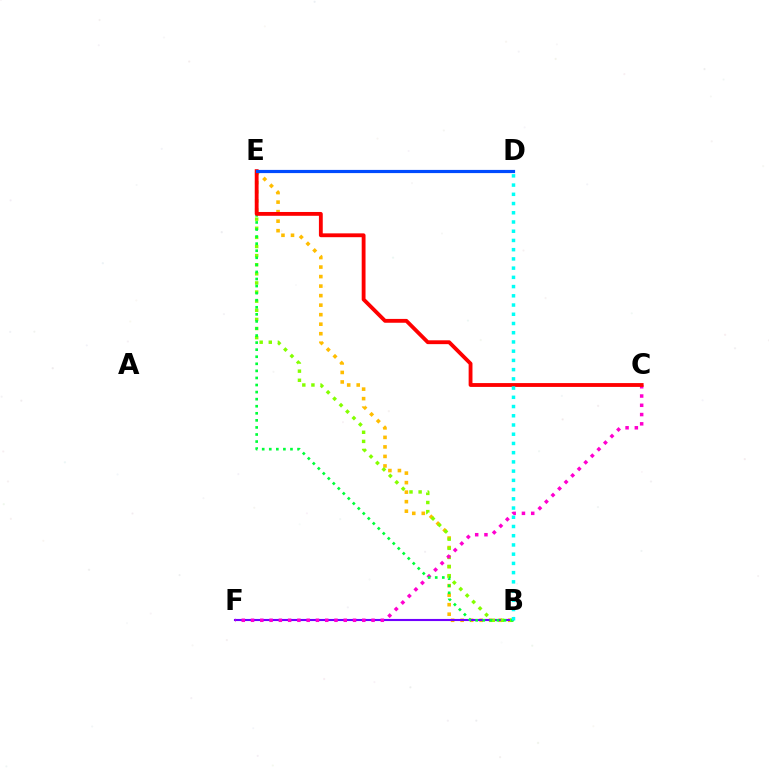{('B', 'E'): [{'color': '#ffbd00', 'line_style': 'dotted', 'thickness': 2.59}, {'color': '#84ff00', 'line_style': 'dotted', 'thickness': 2.48}, {'color': '#00ff39', 'line_style': 'dotted', 'thickness': 1.92}], ('B', 'F'): [{'color': '#7200ff', 'line_style': 'solid', 'thickness': 1.52}], ('C', 'F'): [{'color': '#ff00cf', 'line_style': 'dotted', 'thickness': 2.52}], ('C', 'E'): [{'color': '#ff0000', 'line_style': 'solid', 'thickness': 2.76}], ('B', 'D'): [{'color': '#00fff6', 'line_style': 'dotted', 'thickness': 2.51}], ('D', 'E'): [{'color': '#004bff', 'line_style': 'solid', 'thickness': 2.29}]}